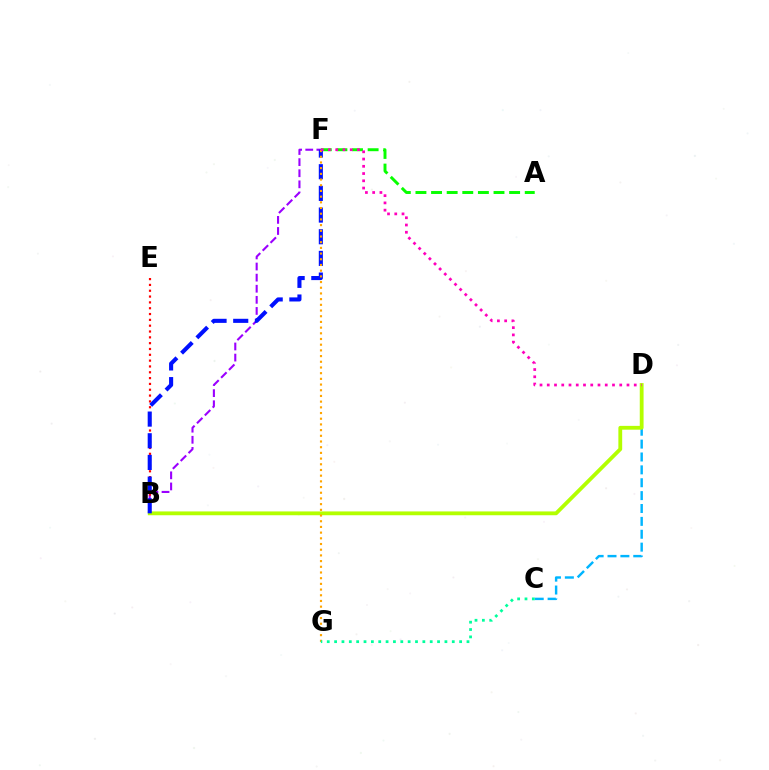{('C', 'D'): [{'color': '#00b5ff', 'line_style': 'dashed', 'thickness': 1.75}], ('B', 'F'): [{'color': '#9b00ff', 'line_style': 'dashed', 'thickness': 1.51}, {'color': '#0010ff', 'line_style': 'dashed', 'thickness': 2.94}], ('B', 'E'): [{'color': '#ff0000', 'line_style': 'dotted', 'thickness': 1.58}], ('A', 'F'): [{'color': '#08ff00', 'line_style': 'dashed', 'thickness': 2.12}], ('B', 'D'): [{'color': '#b3ff00', 'line_style': 'solid', 'thickness': 2.75}], ('F', 'G'): [{'color': '#ffa500', 'line_style': 'dotted', 'thickness': 1.55}], ('C', 'G'): [{'color': '#00ff9d', 'line_style': 'dotted', 'thickness': 2.0}], ('D', 'F'): [{'color': '#ff00bd', 'line_style': 'dotted', 'thickness': 1.97}]}